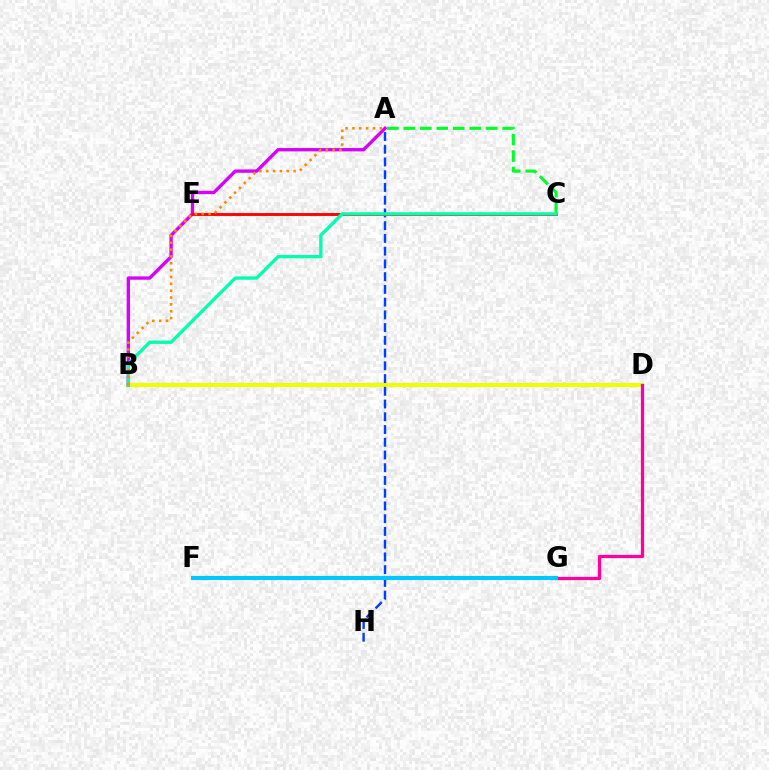{('F', 'G'): [{'color': '#66ff00', 'line_style': 'solid', 'thickness': 2.91}, {'color': '#4f00ff', 'line_style': 'solid', 'thickness': 2.83}, {'color': '#00c7ff', 'line_style': 'solid', 'thickness': 2.94}], ('B', 'D'): [{'color': '#eeff00', 'line_style': 'solid', 'thickness': 2.91}], ('A', 'B'): [{'color': '#d600ff', 'line_style': 'solid', 'thickness': 2.4}, {'color': '#ff8800', 'line_style': 'dotted', 'thickness': 1.86}], ('A', 'H'): [{'color': '#003fff', 'line_style': 'dashed', 'thickness': 1.73}], ('A', 'C'): [{'color': '#00ff27', 'line_style': 'dashed', 'thickness': 2.24}], ('C', 'E'): [{'color': '#ff0000', 'line_style': 'solid', 'thickness': 2.07}], ('D', 'G'): [{'color': '#ff00a0', 'line_style': 'solid', 'thickness': 2.33}], ('B', 'C'): [{'color': '#00ffaf', 'line_style': 'solid', 'thickness': 2.4}]}